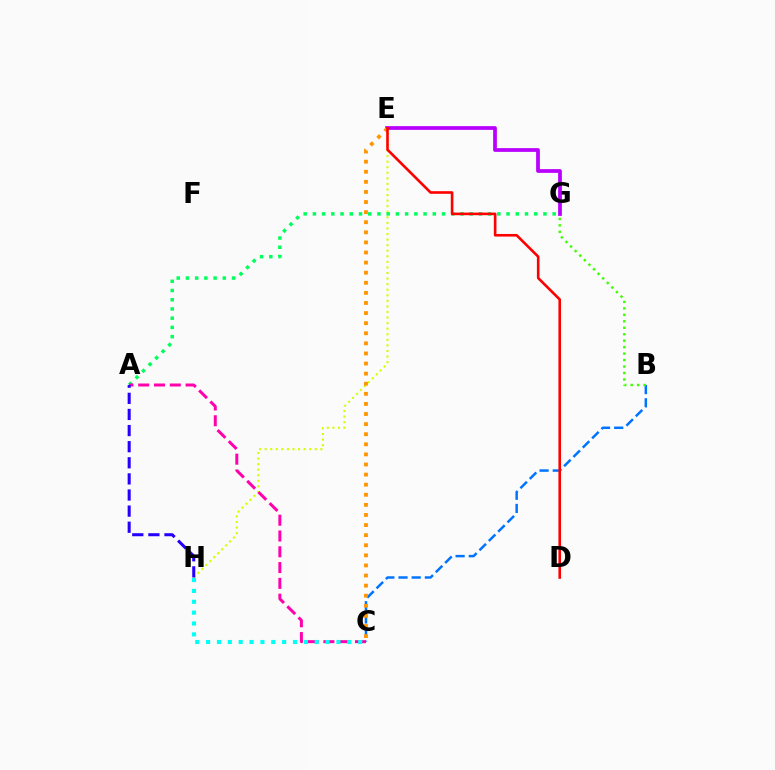{('E', 'H'): [{'color': '#d1ff00', 'line_style': 'dotted', 'thickness': 1.51}], ('B', 'C'): [{'color': '#0074ff', 'line_style': 'dashed', 'thickness': 1.79}], ('A', 'G'): [{'color': '#00ff5c', 'line_style': 'dotted', 'thickness': 2.51}], ('E', 'G'): [{'color': '#b900ff', 'line_style': 'solid', 'thickness': 2.7}], ('A', 'C'): [{'color': '#ff00ac', 'line_style': 'dashed', 'thickness': 2.15}], ('C', 'E'): [{'color': '#ff9400', 'line_style': 'dotted', 'thickness': 2.74}], ('C', 'H'): [{'color': '#00fff6', 'line_style': 'dotted', 'thickness': 2.95}], ('A', 'H'): [{'color': '#2500ff', 'line_style': 'dashed', 'thickness': 2.19}], ('B', 'G'): [{'color': '#3dff00', 'line_style': 'dotted', 'thickness': 1.76}], ('D', 'E'): [{'color': '#ff0000', 'line_style': 'solid', 'thickness': 1.88}]}